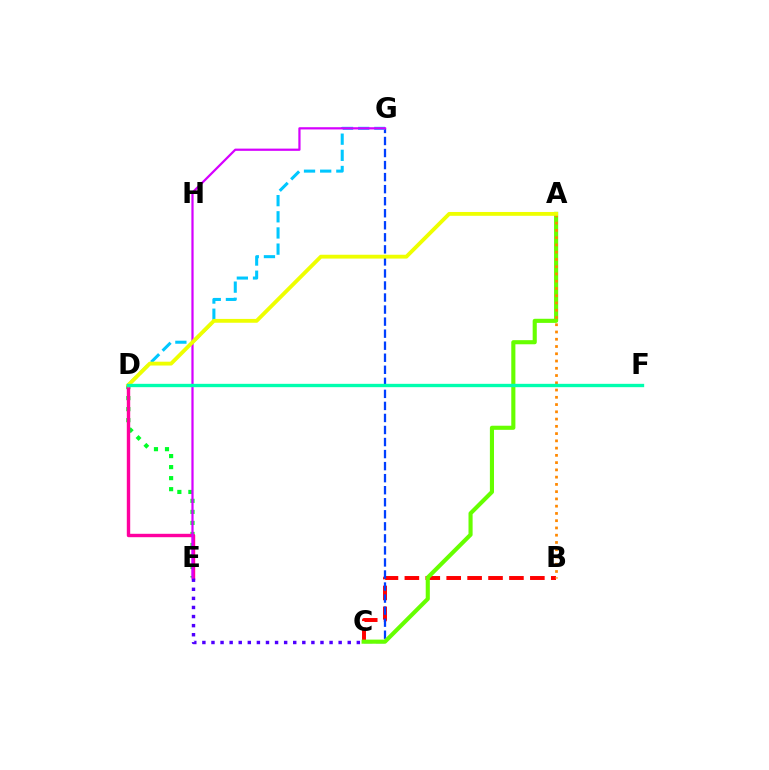{('B', 'C'): [{'color': '#ff0000', 'line_style': 'dashed', 'thickness': 2.84}], ('D', 'E'): [{'color': '#00ff27', 'line_style': 'dotted', 'thickness': 3.0}, {'color': '#ff00a0', 'line_style': 'solid', 'thickness': 2.45}], ('C', 'G'): [{'color': '#003fff', 'line_style': 'dashed', 'thickness': 1.64}], ('D', 'G'): [{'color': '#00c7ff', 'line_style': 'dashed', 'thickness': 2.2}], ('C', 'E'): [{'color': '#4f00ff', 'line_style': 'dotted', 'thickness': 2.47}], ('E', 'G'): [{'color': '#d600ff', 'line_style': 'solid', 'thickness': 1.6}], ('A', 'C'): [{'color': '#66ff00', 'line_style': 'solid', 'thickness': 2.96}], ('A', 'B'): [{'color': '#ff8800', 'line_style': 'dotted', 'thickness': 1.97}], ('A', 'D'): [{'color': '#eeff00', 'line_style': 'solid', 'thickness': 2.77}], ('D', 'F'): [{'color': '#00ffaf', 'line_style': 'solid', 'thickness': 2.41}]}